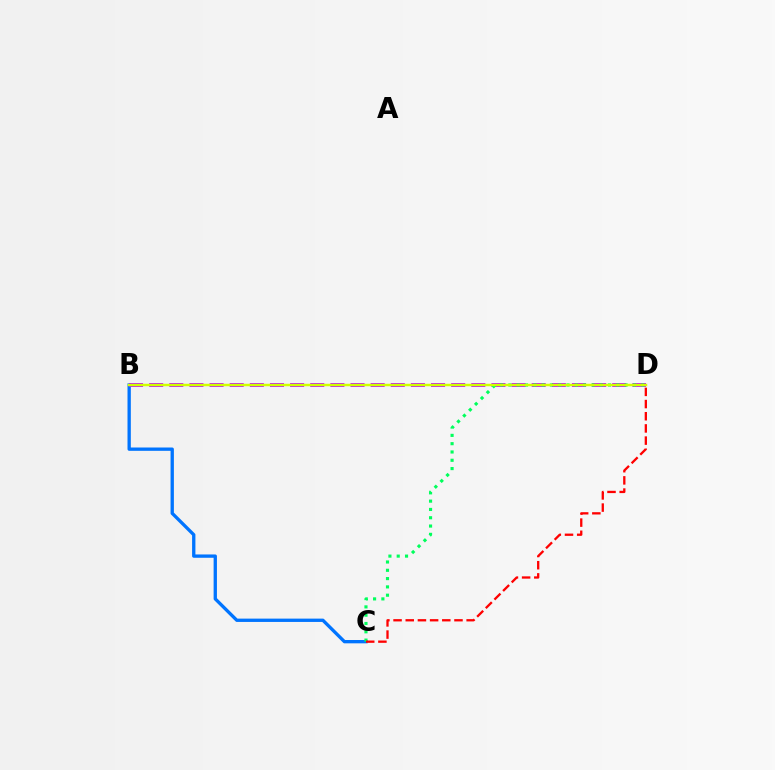{('B', 'C'): [{'color': '#0074ff', 'line_style': 'solid', 'thickness': 2.39}], ('B', 'D'): [{'color': '#b900ff', 'line_style': 'dashed', 'thickness': 2.74}, {'color': '#d1ff00', 'line_style': 'solid', 'thickness': 1.77}], ('C', 'D'): [{'color': '#00ff5c', 'line_style': 'dotted', 'thickness': 2.26}, {'color': '#ff0000', 'line_style': 'dashed', 'thickness': 1.65}]}